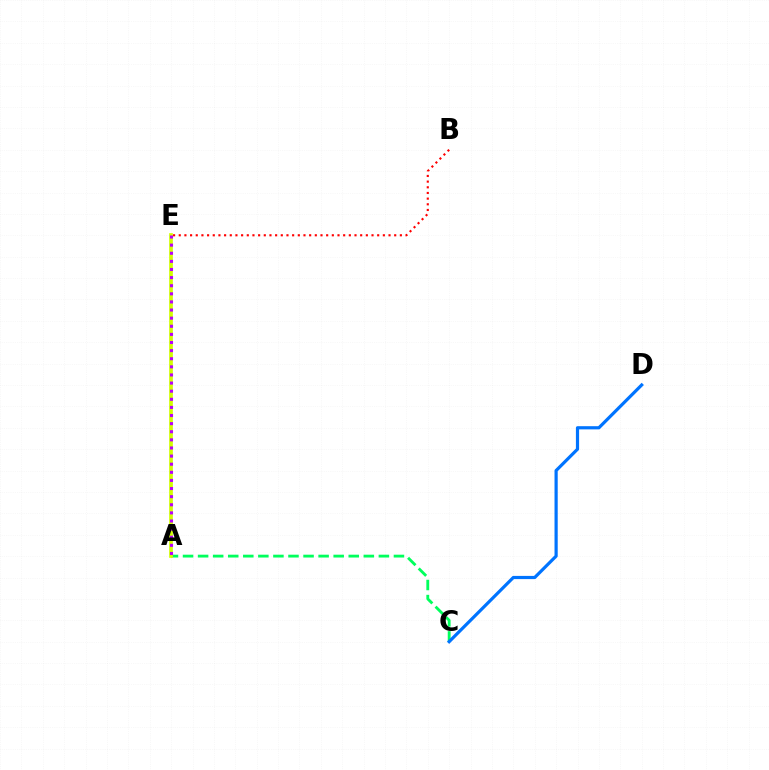{('A', 'C'): [{'color': '#00ff5c', 'line_style': 'dashed', 'thickness': 2.05}], ('A', 'E'): [{'color': '#d1ff00', 'line_style': 'solid', 'thickness': 2.67}, {'color': '#b900ff', 'line_style': 'dotted', 'thickness': 2.2}], ('C', 'D'): [{'color': '#0074ff', 'line_style': 'solid', 'thickness': 2.3}], ('B', 'E'): [{'color': '#ff0000', 'line_style': 'dotted', 'thickness': 1.54}]}